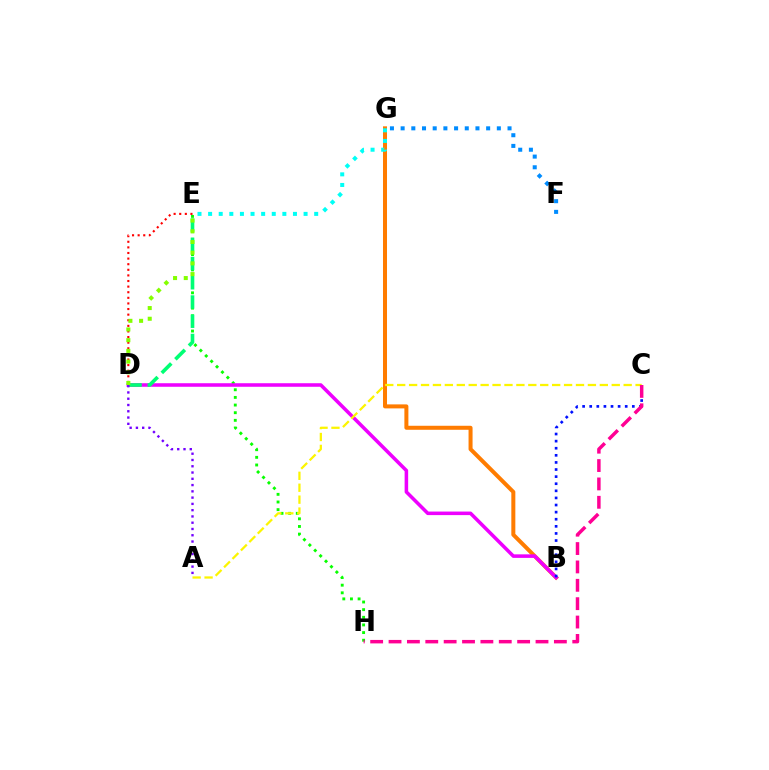{('E', 'H'): [{'color': '#08ff00', 'line_style': 'dotted', 'thickness': 2.08}], ('B', 'G'): [{'color': '#ff7c00', 'line_style': 'solid', 'thickness': 2.89}], ('B', 'D'): [{'color': '#ee00ff', 'line_style': 'solid', 'thickness': 2.55}], ('D', 'E'): [{'color': '#ff0000', 'line_style': 'dotted', 'thickness': 1.52}, {'color': '#00ff74', 'line_style': 'dashed', 'thickness': 2.61}, {'color': '#84ff00', 'line_style': 'dotted', 'thickness': 2.91}], ('E', 'G'): [{'color': '#00fff6', 'line_style': 'dotted', 'thickness': 2.88}], ('A', 'C'): [{'color': '#fcf500', 'line_style': 'dashed', 'thickness': 1.62}], ('B', 'C'): [{'color': '#0010ff', 'line_style': 'dotted', 'thickness': 1.93}], ('C', 'H'): [{'color': '#ff0094', 'line_style': 'dashed', 'thickness': 2.5}], ('F', 'G'): [{'color': '#008cff', 'line_style': 'dotted', 'thickness': 2.9}], ('A', 'D'): [{'color': '#7200ff', 'line_style': 'dotted', 'thickness': 1.7}]}